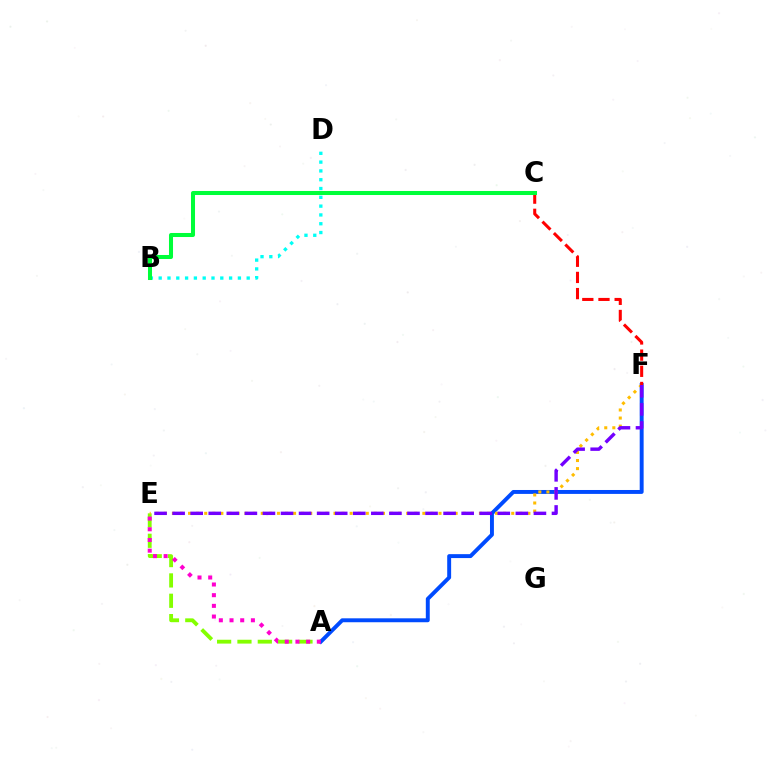{('A', 'E'): [{'color': '#84ff00', 'line_style': 'dashed', 'thickness': 2.76}, {'color': '#ff00cf', 'line_style': 'dotted', 'thickness': 2.9}], ('A', 'F'): [{'color': '#004bff', 'line_style': 'solid', 'thickness': 2.82}], ('B', 'D'): [{'color': '#00fff6', 'line_style': 'dotted', 'thickness': 2.39}], ('E', 'F'): [{'color': '#ffbd00', 'line_style': 'dotted', 'thickness': 2.2}, {'color': '#7200ff', 'line_style': 'dashed', 'thickness': 2.45}], ('C', 'F'): [{'color': '#ff0000', 'line_style': 'dashed', 'thickness': 2.2}], ('B', 'C'): [{'color': '#00ff39', 'line_style': 'solid', 'thickness': 2.9}]}